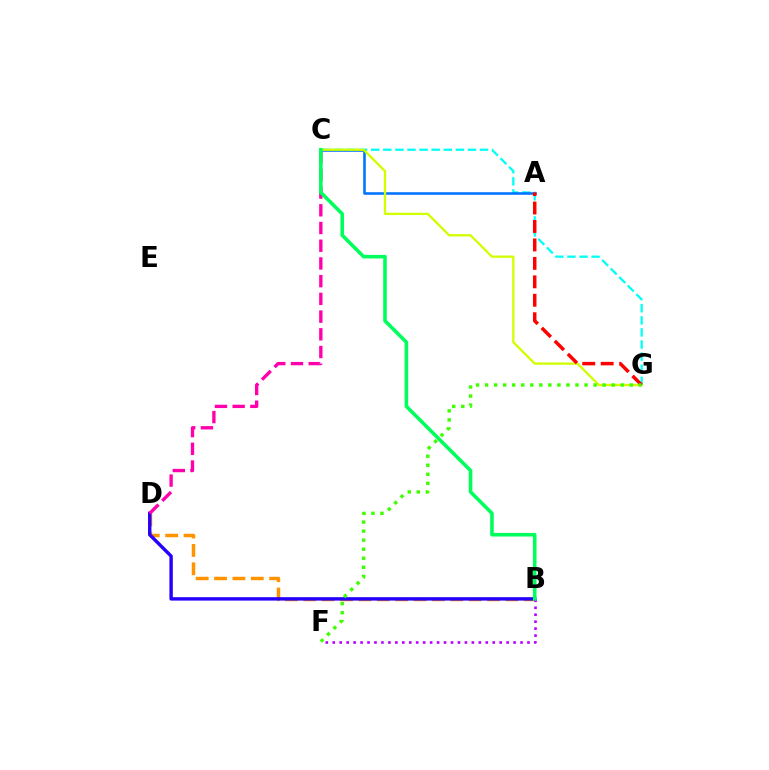{('B', 'D'): [{'color': '#ff9400', 'line_style': 'dashed', 'thickness': 2.5}, {'color': '#2500ff', 'line_style': 'solid', 'thickness': 2.46}], ('B', 'F'): [{'color': '#b900ff', 'line_style': 'dotted', 'thickness': 1.89}], ('C', 'G'): [{'color': '#00fff6', 'line_style': 'dashed', 'thickness': 1.64}, {'color': '#d1ff00', 'line_style': 'solid', 'thickness': 1.66}], ('A', 'C'): [{'color': '#0074ff', 'line_style': 'solid', 'thickness': 1.85}], ('A', 'G'): [{'color': '#ff0000', 'line_style': 'dashed', 'thickness': 2.51}], ('F', 'G'): [{'color': '#3dff00', 'line_style': 'dotted', 'thickness': 2.46}], ('C', 'D'): [{'color': '#ff00ac', 'line_style': 'dashed', 'thickness': 2.41}], ('B', 'C'): [{'color': '#00ff5c', 'line_style': 'solid', 'thickness': 2.58}]}